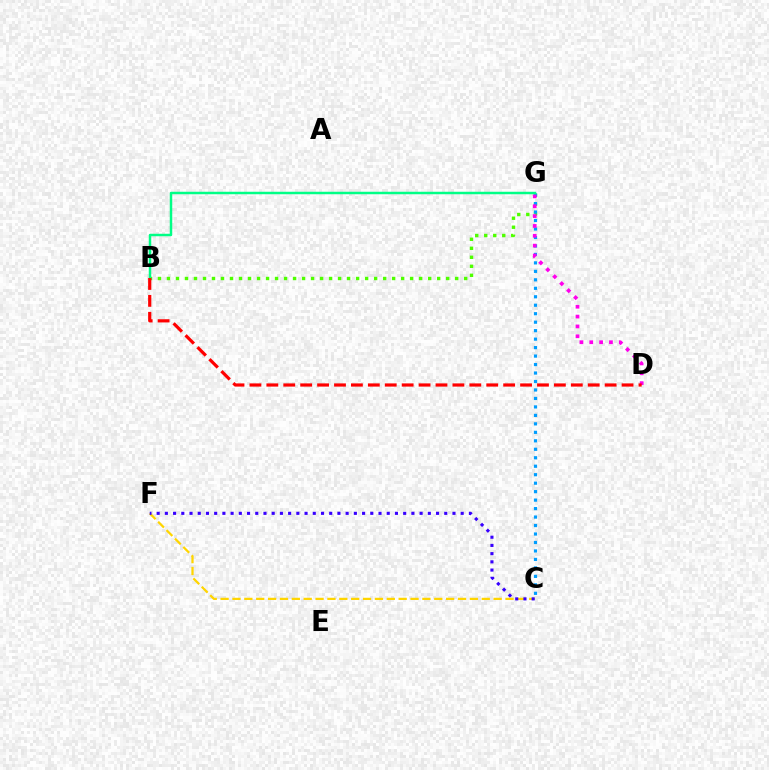{('B', 'G'): [{'color': '#4fff00', 'line_style': 'dotted', 'thickness': 2.45}, {'color': '#00ff86', 'line_style': 'solid', 'thickness': 1.78}], ('C', 'G'): [{'color': '#009eff', 'line_style': 'dotted', 'thickness': 2.3}], ('D', 'G'): [{'color': '#ff00ed', 'line_style': 'dotted', 'thickness': 2.68}], ('C', 'F'): [{'color': '#ffd500', 'line_style': 'dashed', 'thickness': 1.61}, {'color': '#3700ff', 'line_style': 'dotted', 'thickness': 2.23}], ('B', 'D'): [{'color': '#ff0000', 'line_style': 'dashed', 'thickness': 2.3}]}